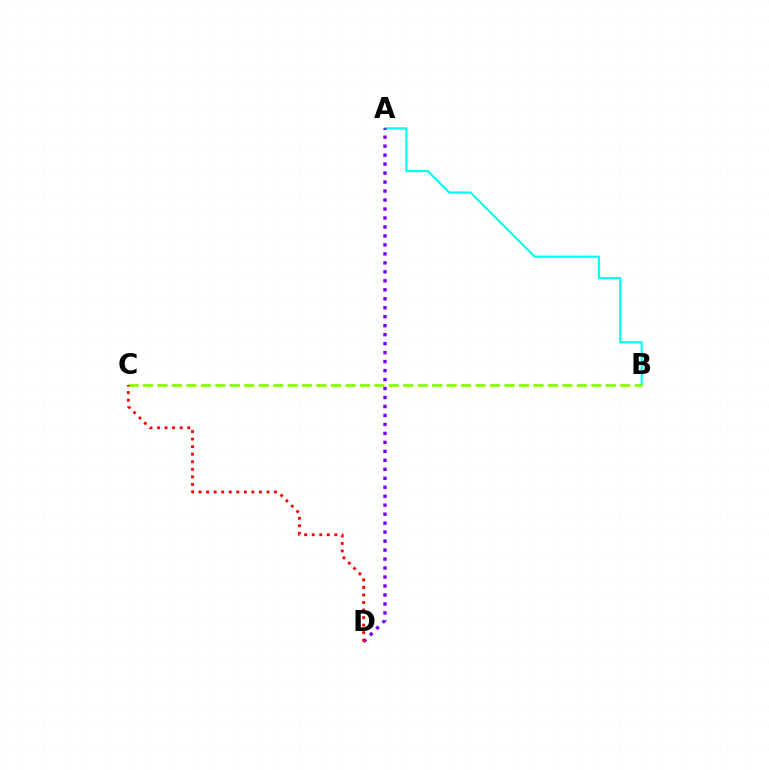{('A', 'B'): [{'color': '#00fff6', 'line_style': 'solid', 'thickness': 1.56}], ('B', 'C'): [{'color': '#84ff00', 'line_style': 'dashed', 'thickness': 1.96}], ('A', 'D'): [{'color': '#7200ff', 'line_style': 'dotted', 'thickness': 2.44}], ('C', 'D'): [{'color': '#ff0000', 'line_style': 'dotted', 'thickness': 2.05}]}